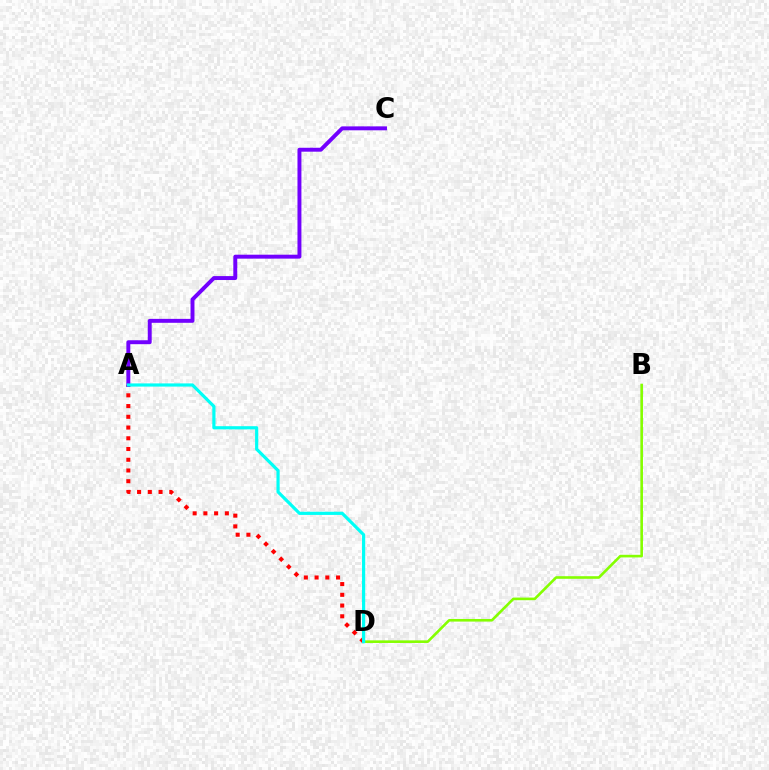{('B', 'D'): [{'color': '#84ff00', 'line_style': 'solid', 'thickness': 1.88}], ('A', 'D'): [{'color': '#ff0000', 'line_style': 'dotted', 'thickness': 2.92}, {'color': '#00fff6', 'line_style': 'solid', 'thickness': 2.29}], ('A', 'C'): [{'color': '#7200ff', 'line_style': 'solid', 'thickness': 2.83}]}